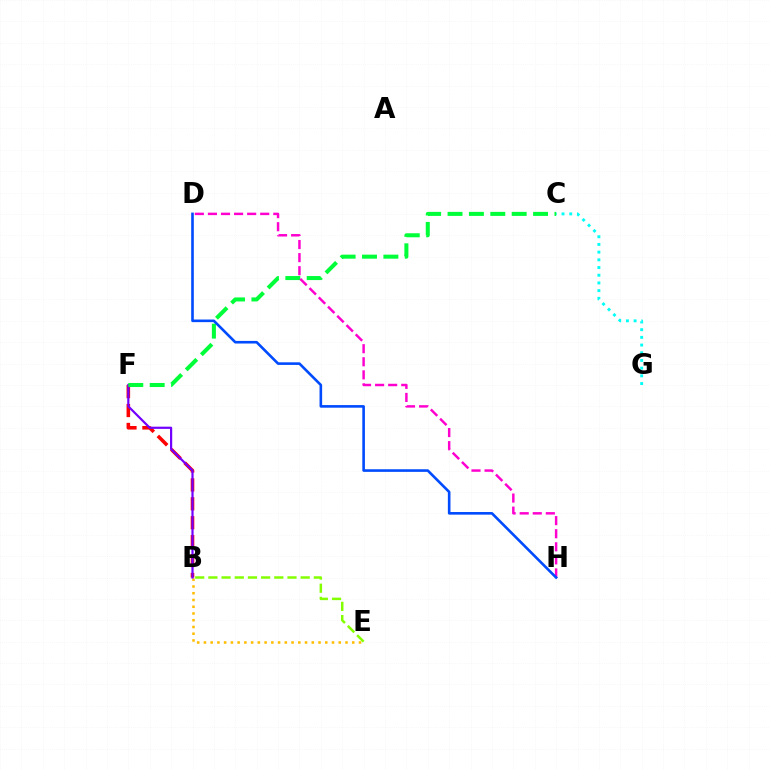{('B', 'E'): [{'color': '#84ff00', 'line_style': 'dashed', 'thickness': 1.79}, {'color': '#ffbd00', 'line_style': 'dotted', 'thickness': 1.83}], ('C', 'G'): [{'color': '#00fff6', 'line_style': 'dotted', 'thickness': 2.09}], ('B', 'F'): [{'color': '#ff0000', 'line_style': 'dashed', 'thickness': 2.57}, {'color': '#7200ff', 'line_style': 'solid', 'thickness': 1.58}], ('C', 'F'): [{'color': '#00ff39', 'line_style': 'dashed', 'thickness': 2.91}], ('D', 'H'): [{'color': '#ff00cf', 'line_style': 'dashed', 'thickness': 1.78}, {'color': '#004bff', 'line_style': 'solid', 'thickness': 1.88}]}